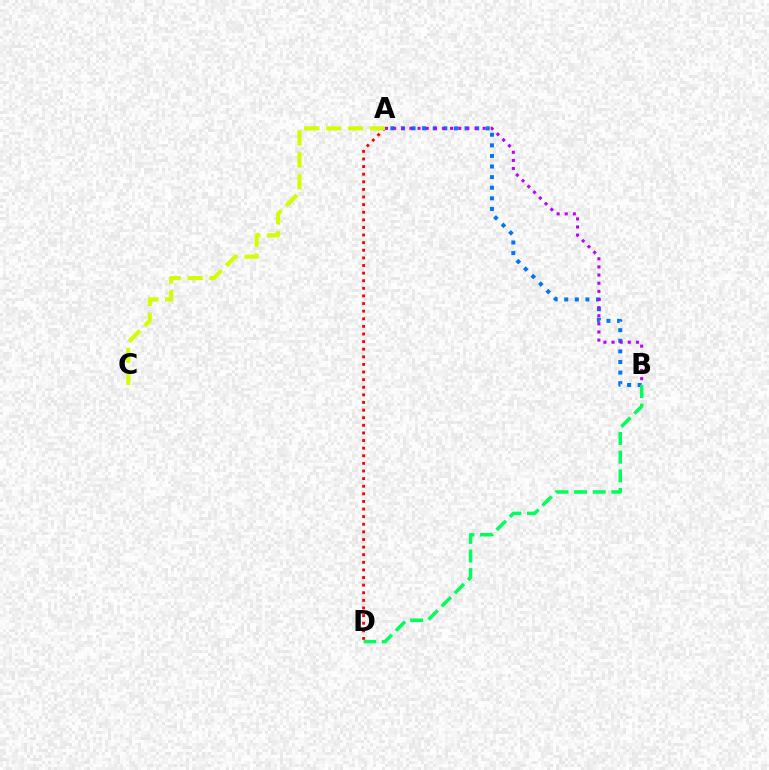{('A', 'D'): [{'color': '#ff0000', 'line_style': 'dotted', 'thickness': 2.07}], ('A', 'B'): [{'color': '#0074ff', 'line_style': 'dotted', 'thickness': 2.88}, {'color': '#b900ff', 'line_style': 'dotted', 'thickness': 2.21}], ('B', 'D'): [{'color': '#00ff5c', 'line_style': 'dashed', 'thickness': 2.53}], ('A', 'C'): [{'color': '#d1ff00', 'line_style': 'dashed', 'thickness': 2.98}]}